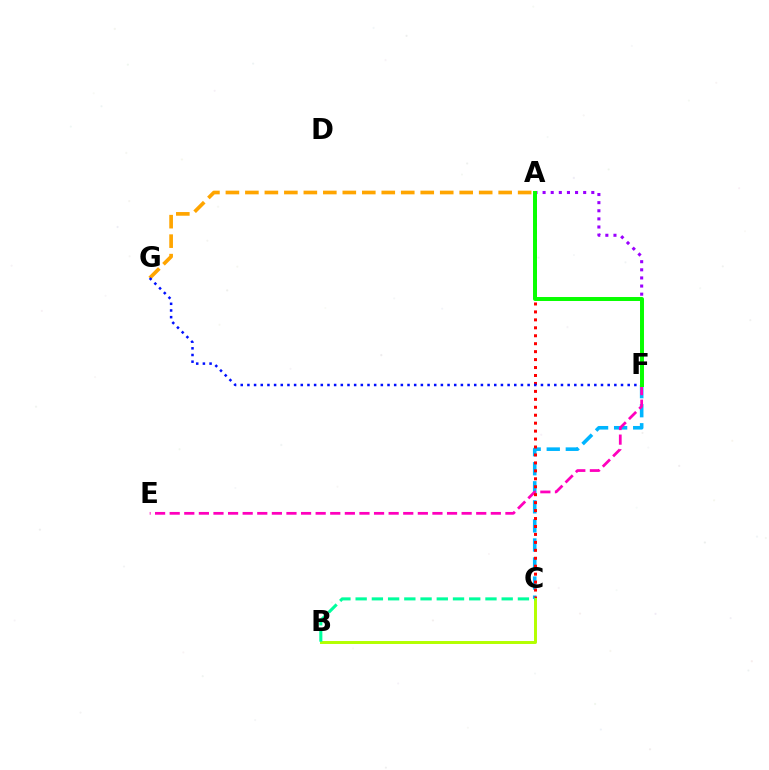{('A', 'G'): [{'color': '#ffa500', 'line_style': 'dashed', 'thickness': 2.65}], ('C', 'F'): [{'color': '#00b5ff', 'line_style': 'dashed', 'thickness': 2.59}], ('A', 'F'): [{'color': '#9b00ff', 'line_style': 'dotted', 'thickness': 2.21}, {'color': '#08ff00', 'line_style': 'solid', 'thickness': 2.86}], ('E', 'F'): [{'color': '#ff00bd', 'line_style': 'dashed', 'thickness': 1.98}], ('A', 'C'): [{'color': '#ff0000', 'line_style': 'dotted', 'thickness': 2.16}], ('B', 'C'): [{'color': '#b3ff00', 'line_style': 'solid', 'thickness': 2.13}, {'color': '#00ff9d', 'line_style': 'dashed', 'thickness': 2.2}], ('F', 'G'): [{'color': '#0010ff', 'line_style': 'dotted', 'thickness': 1.81}]}